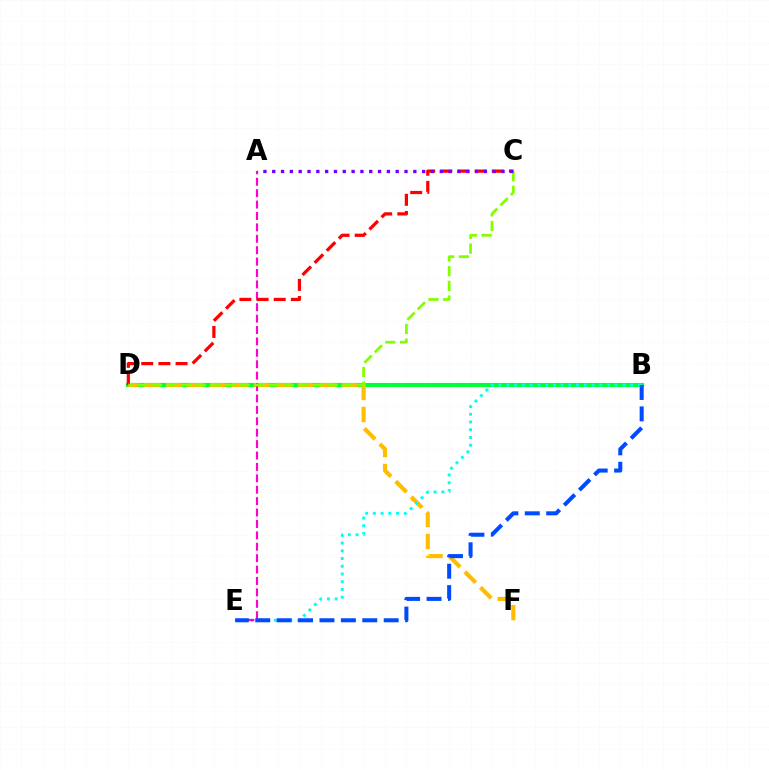{('B', 'D'): [{'color': '#00ff39', 'line_style': 'solid', 'thickness': 2.97}], ('D', 'F'): [{'color': '#ffbd00', 'line_style': 'dashed', 'thickness': 2.98}], ('B', 'E'): [{'color': '#00fff6', 'line_style': 'dotted', 'thickness': 2.1}, {'color': '#004bff', 'line_style': 'dashed', 'thickness': 2.91}], ('A', 'E'): [{'color': '#ff00cf', 'line_style': 'dashed', 'thickness': 1.55}], ('C', 'D'): [{'color': '#ff0000', 'line_style': 'dashed', 'thickness': 2.33}, {'color': '#84ff00', 'line_style': 'dashed', 'thickness': 1.99}], ('A', 'C'): [{'color': '#7200ff', 'line_style': 'dotted', 'thickness': 2.4}]}